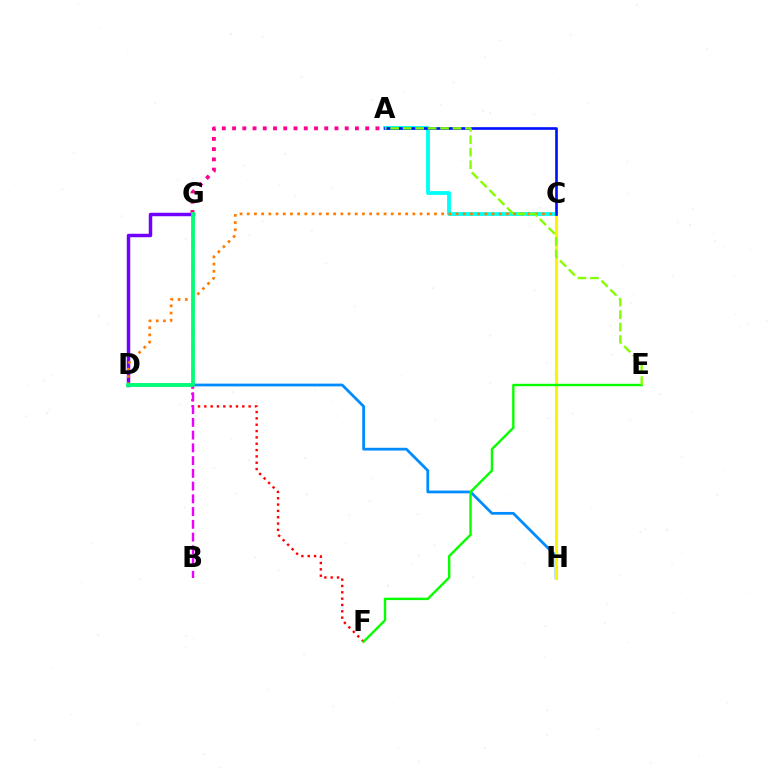{('A', 'C'): [{'color': '#00fff6', 'line_style': 'solid', 'thickness': 2.76}, {'color': '#0010ff', 'line_style': 'solid', 'thickness': 1.91}], ('D', 'H'): [{'color': '#008cff', 'line_style': 'solid', 'thickness': 1.99}], ('D', 'F'): [{'color': '#ff0000', 'line_style': 'dotted', 'thickness': 1.72}], ('C', 'H'): [{'color': '#fcf500', 'line_style': 'solid', 'thickness': 2.24}], ('A', 'G'): [{'color': '#ff0094', 'line_style': 'dotted', 'thickness': 2.78}], ('D', 'G'): [{'color': '#7200ff', 'line_style': 'solid', 'thickness': 2.49}, {'color': '#00ff74', 'line_style': 'solid', 'thickness': 2.7}], ('B', 'G'): [{'color': '#ee00ff', 'line_style': 'dashed', 'thickness': 1.73}], ('C', 'D'): [{'color': '#ff7c00', 'line_style': 'dotted', 'thickness': 1.96}], ('E', 'F'): [{'color': '#08ff00', 'line_style': 'solid', 'thickness': 1.73}], ('A', 'E'): [{'color': '#84ff00', 'line_style': 'dashed', 'thickness': 1.69}]}